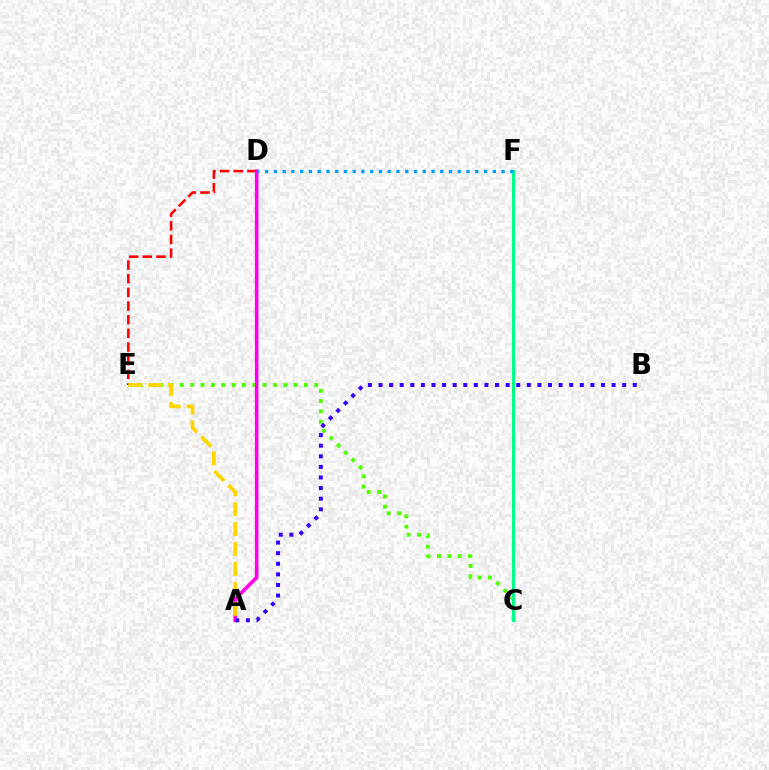{('C', 'E'): [{'color': '#4fff00', 'line_style': 'dotted', 'thickness': 2.81}], ('D', 'E'): [{'color': '#ff0000', 'line_style': 'dashed', 'thickness': 1.86}], ('C', 'F'): [{'color': '#00ff86', 'line_style': 'solid', 'thickness': 2.22}], ('A', 'D'): [{'color': '#ff00ed', 'line_style': 'solid', 'thickness': 2.59}], ('D', 'F'): [{'color': '#009eff', 'line_style': 'dotted', 'thickness': 2.38}], ('A', 'E'): [{'color': '#ffd500', 'line_style': 'dashed', 'thickness': 2.71}], ('A', 'B'): [{'color': '#3700ff', 'line_style': 'dotted', 'thickness': 2.88}]}